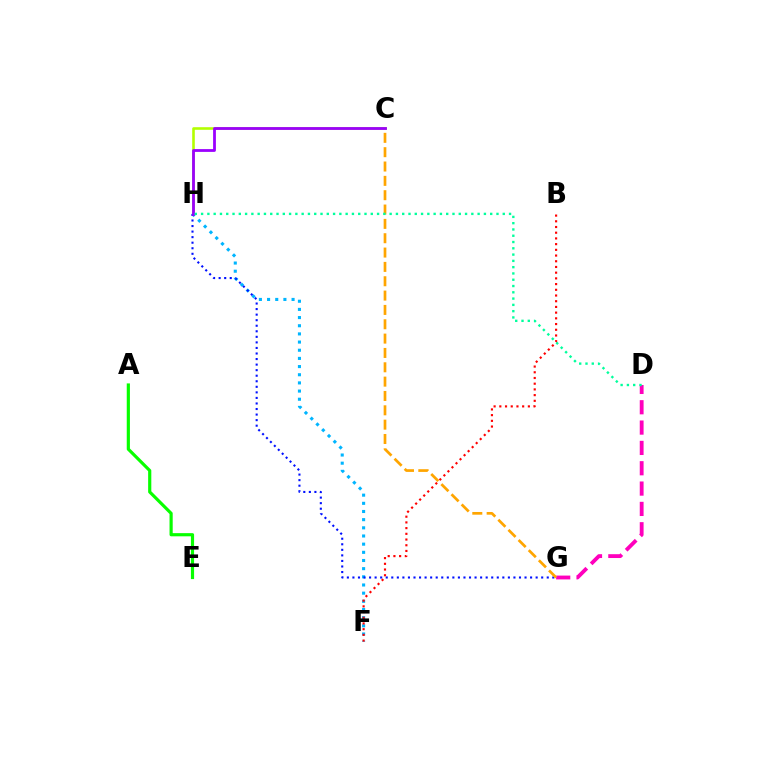{('C', 'H'): [{'color': '#b3ff00', 'line_style': 'solid', 'thickness': 1.87}, {'color': '#9b00ff', 'line_style': 'solid', 'thickness': 2.01}], ('F', 'H'): [{'color': '#00b5ff', 'line_style': 'dotted', 'thickness': 2.22}], ('G', 'H'): [{'color': '#0010ff', 'line_style': 'dotted', 'thickness': 1.51}], ('D', 'G'): [{'color': '#ff00bd', 'line_style': 'dashed', 'thickness': 2.76}], ('B', 'F'): [{'color': '#ff0000', 'line_style': 'dotted', 'thickness': 1.55}], ('C', 'G'): [{'color': '#ffa500', 'line_style': 'dashed', 'thickness': 1.95}], ('A', 'E'): [{'color': '#08ff00', 'line_style': 'solid', 'thickness': 2.29}], ('D', 'H'): [{'color': '#00ff9d', 'line_style': 'dotted', 'thickness': 1.71}]}